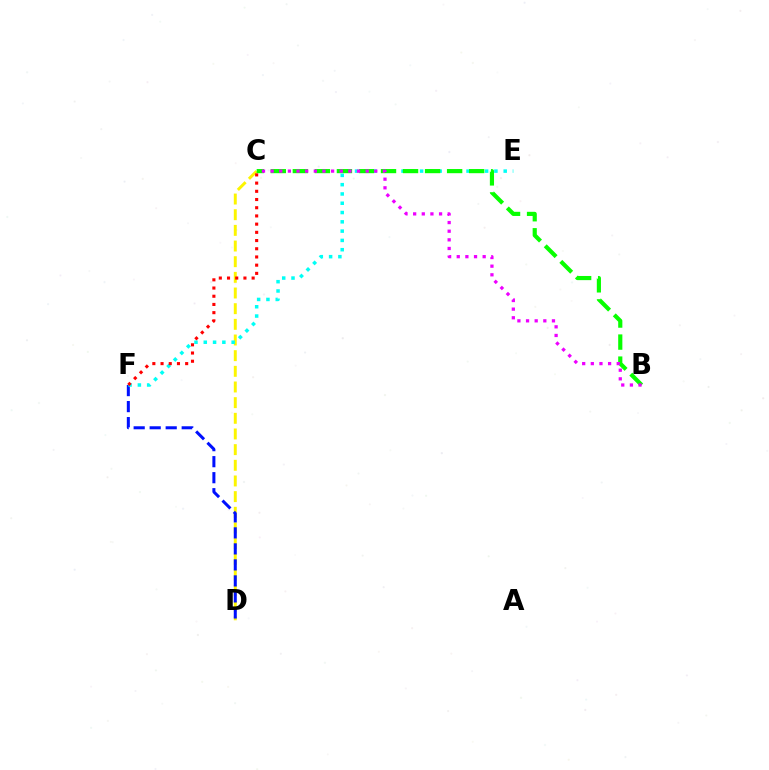{('C', 'D'): [{'color': '#fcf500', 'line_style': 'dashed', 'thickness': 2.13}], ('D', 'F'): [{'color': '#0010ff', 'line_style': 'dashed', 'thickness': 2.18}], ('E', 'F'): [{'color': '#00fff6', 'line_style': 'dotted', 'thickness': 2.52}], ('B', 'C'): [{'color': '#08ff00', 'line_style': 'dashed', 'thickness': 2.99}, {'color': '#ee00ff', 'line_style': 'dotted', 'thickness': 2.35}], ('C', 'F'): [{'color': '#ff0000', 'line_style': 'dotted', 'thickness': 2.23}]}